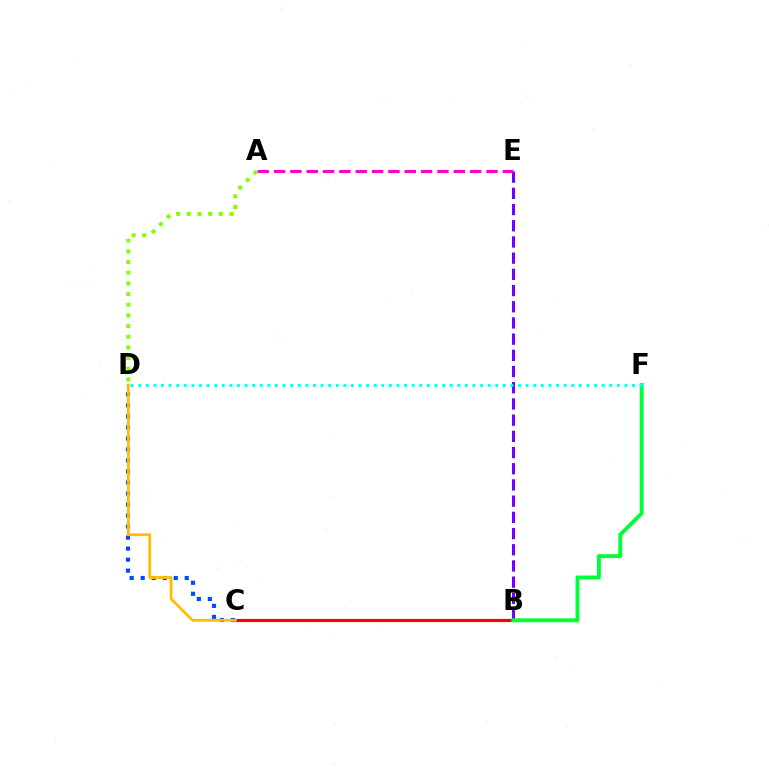{('B', 'E'): [{'color': '#7200ff', 'line_style': 'dashed', 'thickness': 2.2}], ('B', 'C'): [{'color': '#ff0000', 'line_style': 'solid', 'thickness': 2.27}], ('C', 'D'): [{'color': '#004bff', 'line_style': 'dotted', 'thickness': 2.99}, {'color': '#ffbd00', 'line_style': 'solid', 'thickness': 2.01}], ('A', 'D'): [{'color': '#84ff00', 'line_style': 'dotted', 'thickness': 2.9}], ('B', 'F'): [{'color': '#00ff39', 'line_style': 'solid', 'thickness': 2.81}], ('A', 'E'): [{'color': '#ff00cf', 'line_style': 'dashed', 'thickness': 2.22}], ('D', 'F'): [{'color': '#00fff6', 'line_style': 'dotted', 'thickness': 2.06}]}